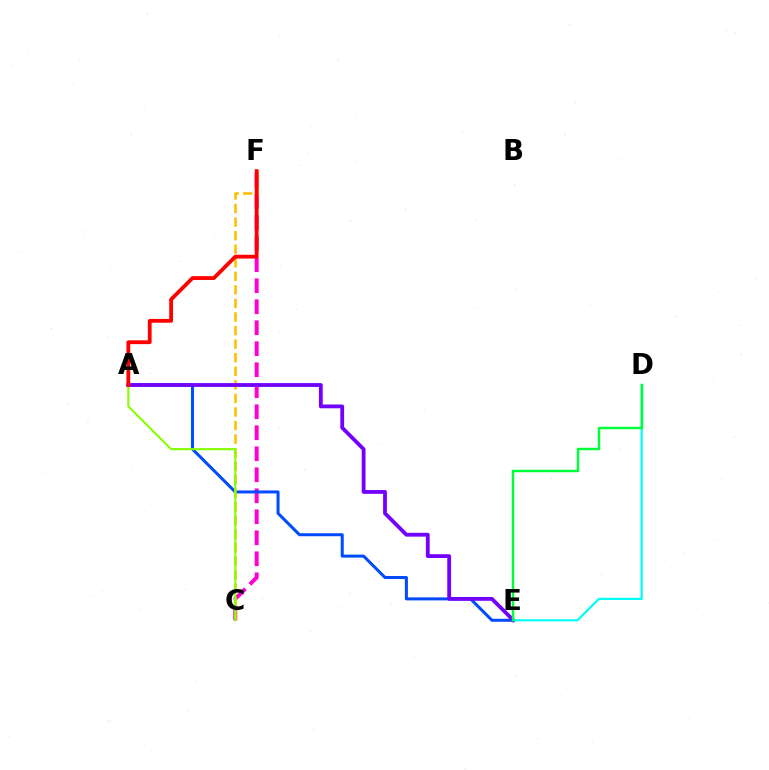{('C', 'F'): [{'color': '#ff00cf', 'line_style': 'dashed', 'thickness': 2.85}, {'color': '#ffbd00', 'line_style': 'dashed', 'thickness': 1.84}], ('A', 'E'): [{'color': '#004bff', 'line_style': 'solid', 'thickness': 2.17}, {'color': '#7200ff', 'line_style': 'solid', 'thickness': 2.74}], ('A', 'C'): [{'color': '#84ff00', 'line_style': 'solid', 'thickness': 1.52}], ('A', 'F'): [{'color': '#ff0000', 'line_style': 'solid', 'thickness': 2.74}], ('D', 'E'): [{'color': '#00fff6', 'line_style': 'solid', 'thickness': 1.59}, {'color': '#00ff39', 'line_style': 'solid', 'thickness': 1.76}]}